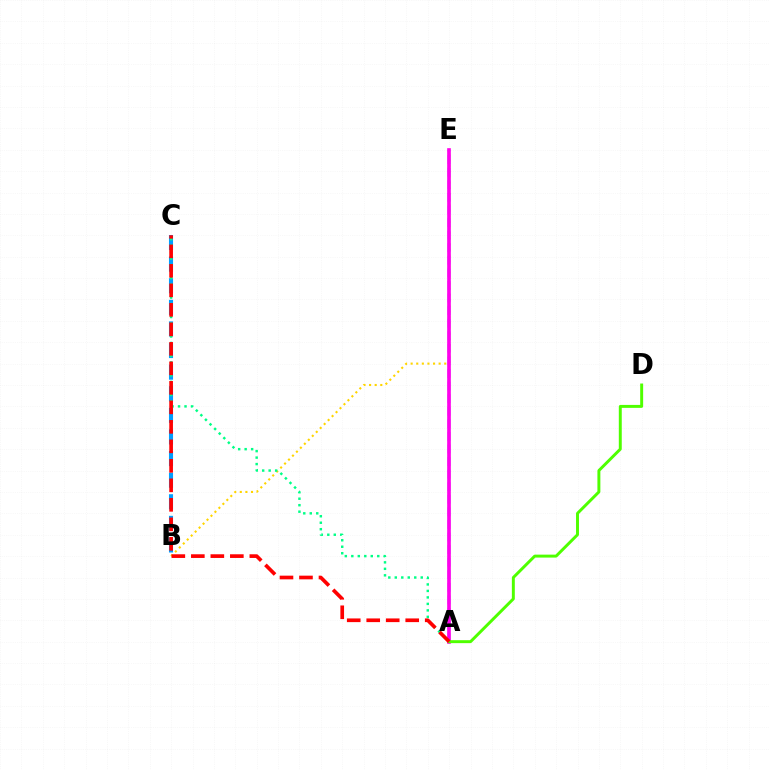{('B', 'E'): [{'color': '#ffd500', 'line_style': 'dotted', 'thickness': 1.52}], ('A', 'E'): [{'color': '#3700ff', 'line_style': 'dashed', 'thickness': 1.71}, {'color': '#ff00ed', 'line_style': 'solid', 'thickness': 2.63}], ('B', 'C'): [{'color': '#009eff', 'line_style': 'dashed', 'thickness': 2.93}], ('A', 'D'): [{'color': '#4fff00', 'line_style': 'solid', 'thickness': 2.12}], ('A', 'C'): [{'color': '#00ff86', 'line_style': 'dotted', 'thickness': 1.76}, {'color': '#ff0000', 'line_style': 'dashed', 'thickness': 2.65}]}